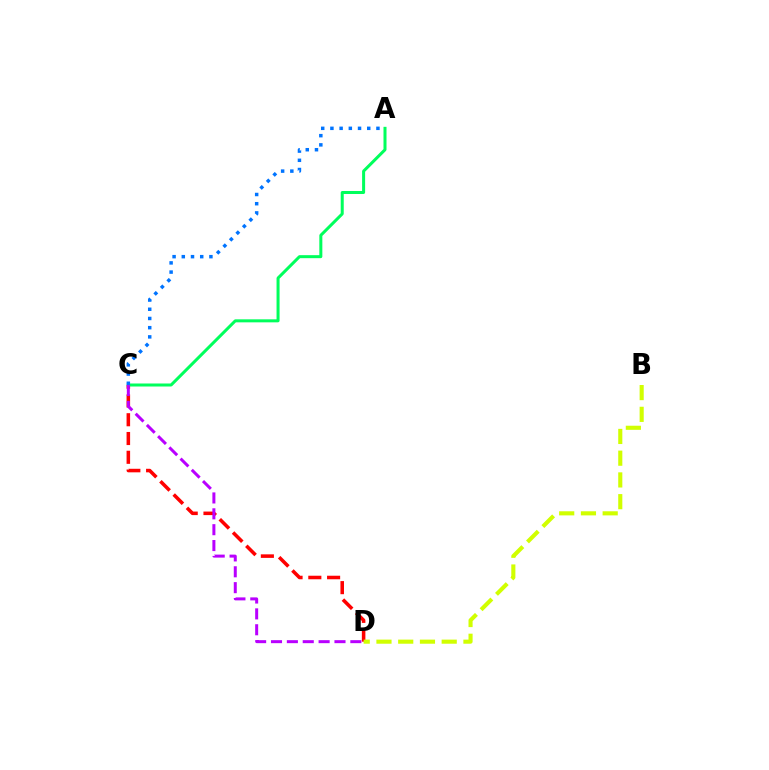{('C', 'D'): [{'color': '#ff0000', 'line_style': 'dashed', 'thickness': 2.55}, {'color': '#b900ff', 'line_style': 'dashed', 'thickness': 2.16}], ('B', 'D'): [{'color': '#d1ff00', 'line_style': 'dashed', 'thickness': 2.95}], ('A', 'C'): [{'color': '#00ff5c', 'line_style': 'solid', 'thickness': 2.17}, {'color': '#0074ff', 'line_style': 'dotted', 'thickness': 2.5}]}